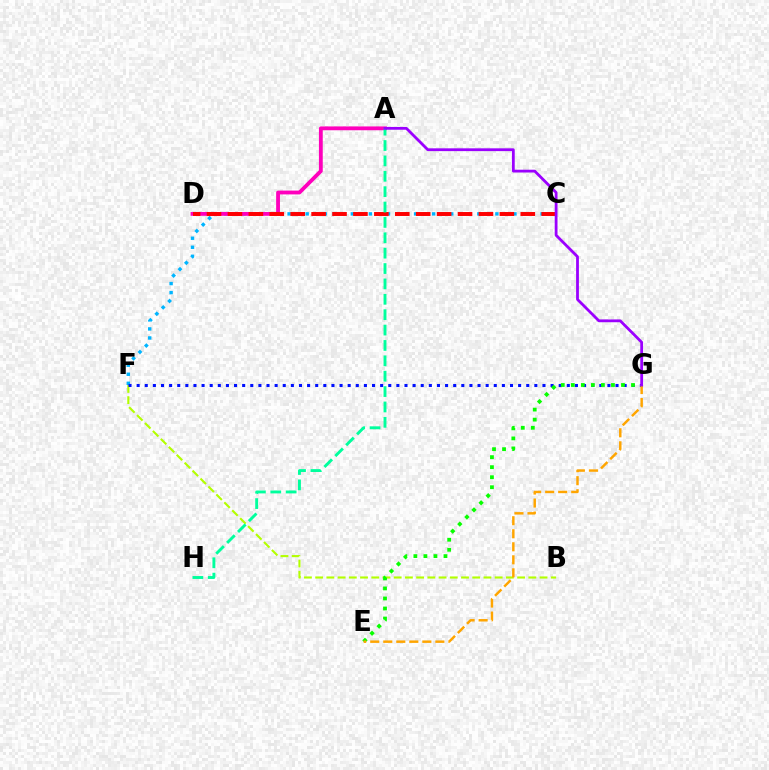{('C', 'F'): [{'color': '#00b5ff', 'line_style': 'dotted', 'thickness': 2.45}], ('B', 'F'): [{'color': '#b3ff00', 'line_style': 'dashed', 'thickness': 1.52}], ('A', 'D'): [{'color': '#ff00bd', 'line_style': 'solid', 'thickness': 2.76}], ('C', 'D'): [{'color': '#ff0000', 'line_style': 'dashed', 'thickness': 2.84}], ('F', 'G'): [{'color': '#0010ff', 'line_style': 'dotted', 'thickness': 2.21}], ('E', 'G'): [{'color': '#08ff00', 'line_style': 'dotted', 'thickness': 2.73}, {'color': '#ffa500', 'line_style': 'dashed', 'thickness': 1.77}], ('A', 'H'): [{'color': '#00ff9d', 'line_style': 'dashed', 'thickness': 2.09}], ('A', 'G'): [{'color': '#9b00ff', 'line_style': 'solid', 'thickness': 2.01}]}